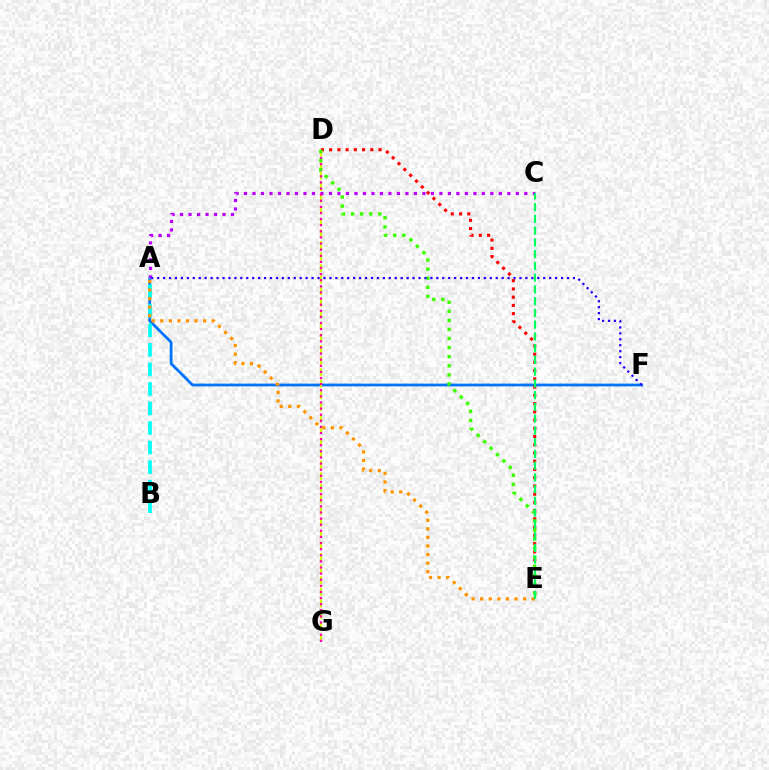{('A', 'F'): [{'color': '#0074ff', 'line_style': 'solid', 'thickness': 2.0}, {'color': '#2500ff', 'line_style': 'dotted', 'thickness': 1.61}], ('A', 'C'): [{'color': '#b900ff', 'line_style': 'dotted', 'thickness': 2.31}], ('D', 'E'): [{'color': '#ff0000', 'line_style': 'dotted', 'thickness': 2.24}, {'color': '#3dff00', 'line_style': 'dotted', 'thickness': 2.47}], ('D', 'G'): [{'color': '#d1ff00', 'line_style': 'dashed', 'thickness': 1.57}, {'color': '#ff00ac', 'line_style': 'dotted', 'thickness': 1.66}], ('A', 'B'): [{'color': '#00fff6', 'line_style': 'dashed', 'thickness': 2.65}], ('A', 'E'): [{'color': '#ff9400', 'line_style': 'dotted', 'thickness': 2.33}], ('C', 'E'): [{'color': '#00ff5c', 'line_style': 'dashed', 'thickness': 1.6}]}